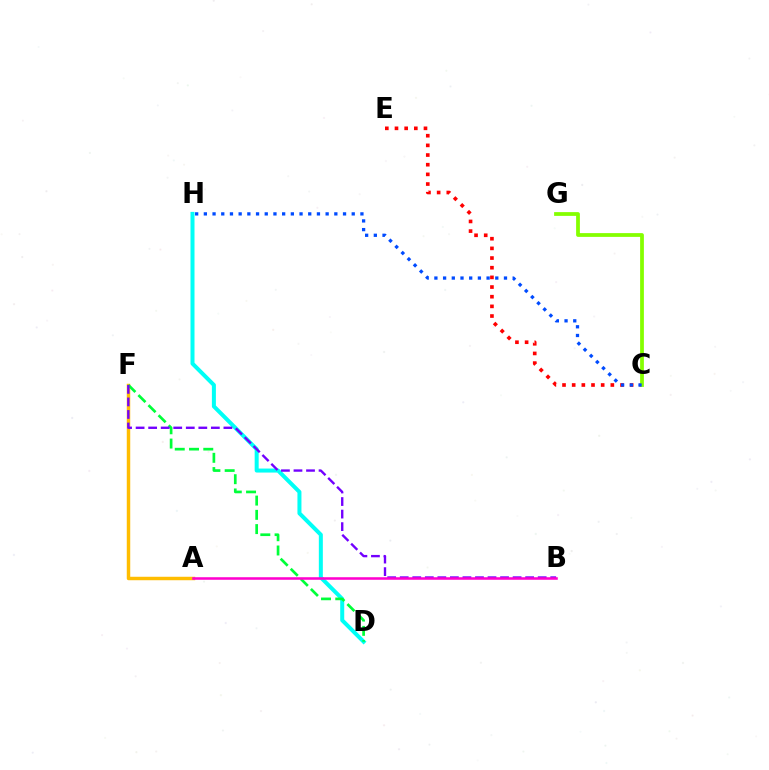{('A', 'F'): [{'color': '#ffbd00', 'line_style': 'solid', 'thickness': 2.49}], ('D', 'H'): [{'color': '#00fff6', 'line_style': 'solid', 'thickness': 2.88}], ('D', 'F'): [{'color': '#00ff39', 'line_style': 'dashed', 'thickness': 1.94}], ('B', 'F'): [{'color': '#7200ff', 'line_style': 'dashed', 'thickness': 1.7}], ('C', 'E'): [{'color': '#ff0000', 'line_style': 'dotted', 'thickness': 2.63}], ('C', 'G'): [{'color': '#84ff00', 'line_style': 'solid', 'thickness': 2.71}], ('A', 'B'): [{'color': '#ff00cf', 'line_style': 'solid', 'thickness': 1.83}], ('C', 'H'): [{'color': '#004bff', 'line_style': 'dotted', 'thickness': 2.36}]}